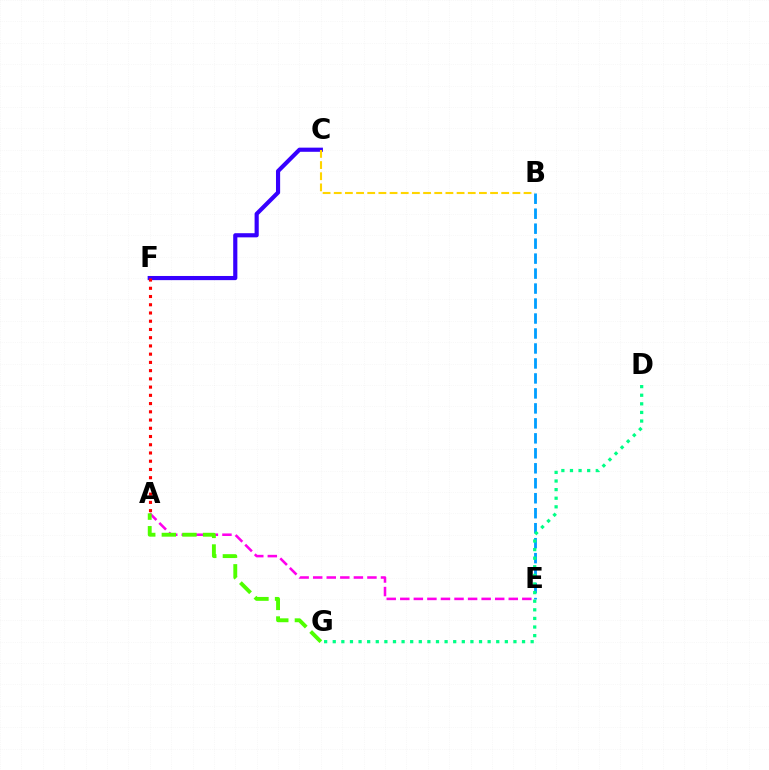{('B', 'E'): [{'color': '#009eff', 'line_style': 'dashed', 'thickness': 2.03}], ('A', 'E'): [{'color': '#ff00ed', 'line_style': 'dashed', 'thickness': 1.84}], ('A', 'G'): [{'color': '#4fff00', 'line_style': 'dashed', 'thickness': 2.8}], ('C', 'F'): [{'color': '#3700ff', 'line_style': 'solid', 'thickness': 2.99}], ('A', 'F'): [{'color': '#ff0000', 'line_style': 'dotted', 'thickness': 2.24}], ('D', 'G'): [{'color': '#00ff86', 'line_style': 'dotted', 'thickness': 2.34}], ('B', 'C'): [{'color': '#ffd500', 'line_style': 'dashed', 'thickness': 1.52}]}